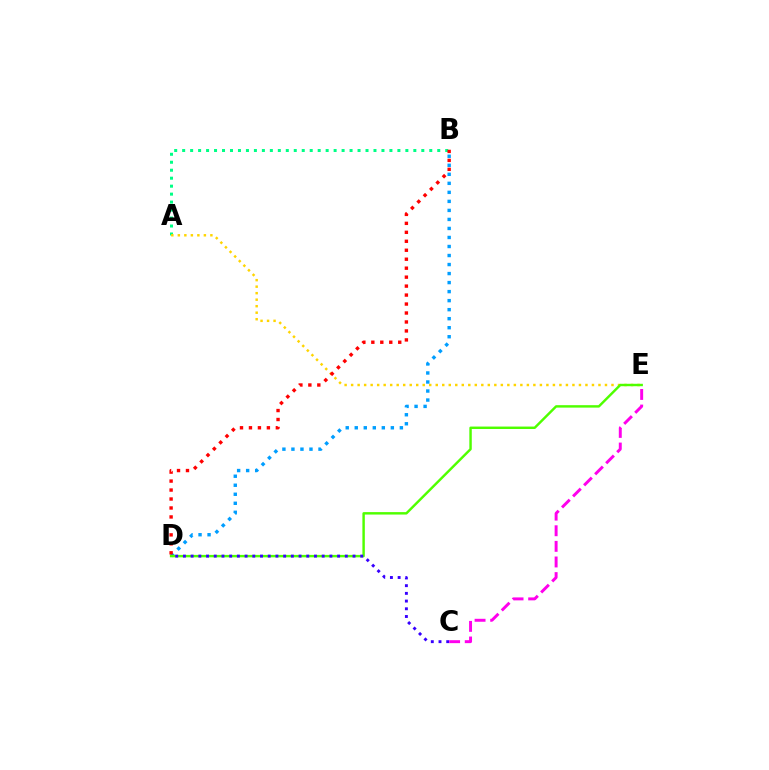{('A', 'B'): [{'color': '#00ff86', 'line_style': 'dotted', 'thickness': 2.17}], ('A', 'E'): [{'color': '#ffd500', 'line_style': 'dotted', 'thickness': 1.77}], ('B', 'D'): [{'color': '#009eff', 'line_style': 'dotted', 'thickness': 2.45}, {'color': '#ff0000', 'line_style': 'dotted', 'thickness': 2.44}], ('D', 'E'): [{'color': '#4fff00', 'line_style': 'solid', 'thickness': 1.76}], ('C', 'D'): [{'color': '#3700ff', 'line_style': 'dotted', 'thickness': 2.09}], ('C', 'E'): [{'color': '#ff00ed', 'line_style': 'dashed', 'thickness': 2.12}]}